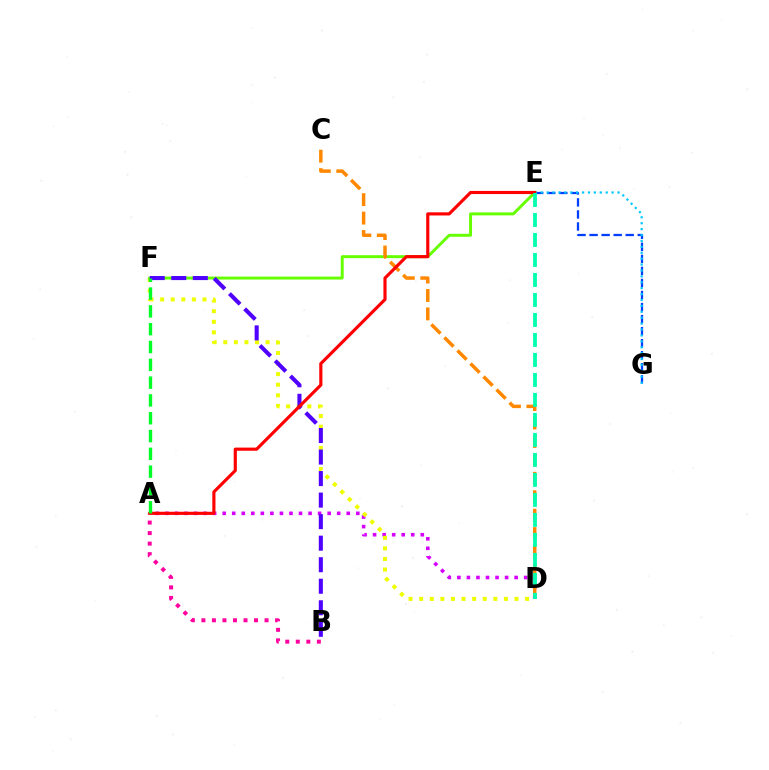{('A', 'D'): [{'color': '#d600ff', 'line_style': 'dotted', 'thickness': 2.59}], ('E', 'G'): [{'color': '#003fff', 'line_style': 'dashed', 'thickness': 1.64}, {'color': '#00c7ff', 'line_style': 'dotted', 'thickness': 1.6}], ('D', 'F'): [{'color': '#eeff00', 'line_style': 'dotted', 'thickness': 2.88}], ('A', 'B'): [{'color': '#ff00a0', 'line_style': 'dotted', 'thickness': 2.86}], ('E', 'F'): [{'color': '#66ff00', 'line_style': 'solid', 'thickness': 2.12}], ('B', 'F'): [{'color': '#4f00ff', 'line_style': 'dashed', 'thickness': 2.93}], ('C', 'D'): [{'color': '#ff8800', 'line_style': 'dashed', 'thickness': 2.5}], ('A', 'E'): [{'color': '#ff0000', 'line_style': 'solid', 'thickness': 2.27}], ('A', 'F'): [{'color': '#00ff27', 'line_style': 'dashed', 'thickness': 2.42}], ('D', 'E'): [{'color': '#00ffaf', 'line_style': 'dashed', 'thickness': 2.72}]}